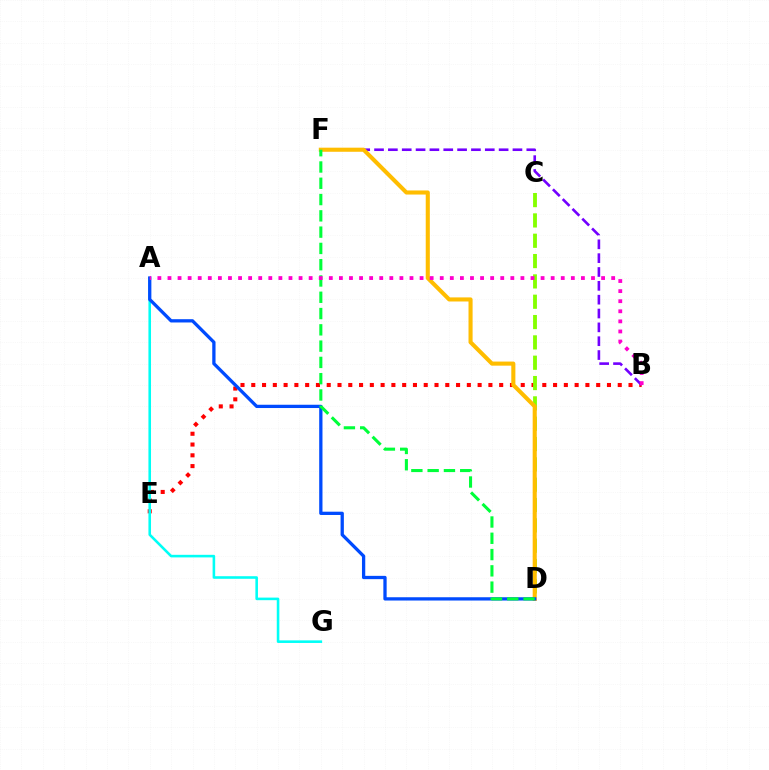{('B', 'E'): [{'color': '#ff0000', 'line_style': 'dotted', 'thickness': 2.93}], ('A', 'G'): [{'color': '#00fff6', 'line_style': 'solid', 'thickness': 1.86}], ('B', 'F'): [{'color': '#7200ff', 'line_style': 'dashed', 'thickness': 1.88}], ('C', 'D'): [{'color': '#84ff00', 'line_style': 'dashed', 'thickness': 2.76}], ('D', 'F'): [{'color': '#ffbd00', 'line_style': 'solid', 'thickness': 2.94}, {'color': '#00ff39', 'line_style': 'dashed', 'thickness': 2.21}], ('A', 'D'): [{'color': '#004bff', 'line_style': 'solid', 'thickness': 2.37}], ('A', 'B'): [{'color': '#ff00cf', 'line_style': 'dotted', 'thickness': 2.74}]}